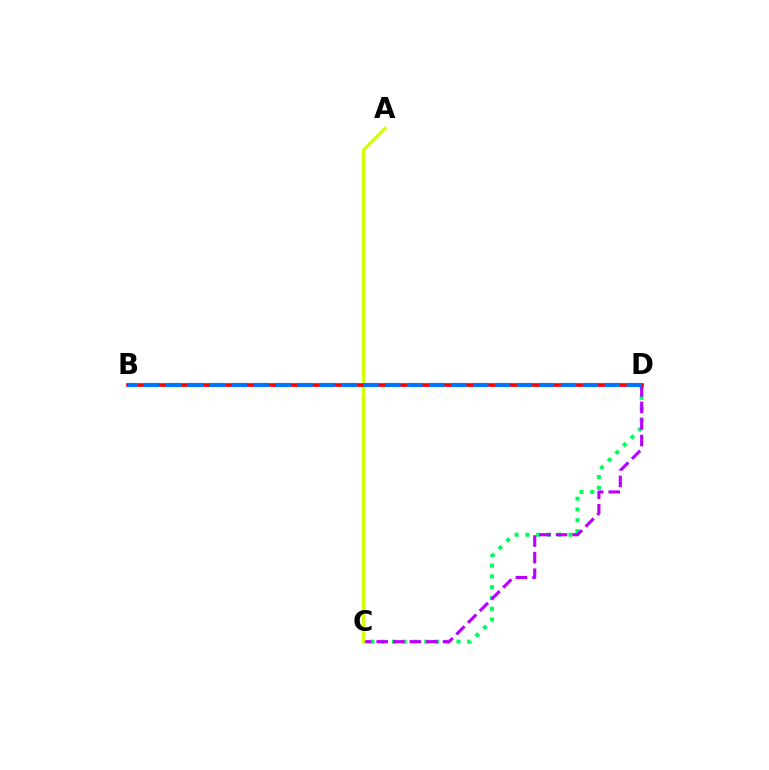{('C', 'D'): [{'color': '#00ff5c', 'line_style': 'dotted', 'thickness': 2.93}, {'color': '#b900ff', 'line_style': 'dashed', 'thickness': 2.25}], ('A', 'C'): [{'color': '#d1ff00', 'line_style': 'solid', 'thickness': 2.24}], ('B', 'D'): [{'color': '#ff0000', 'line_style': 'solid', 'thickness': 2.63}, {'color': '#0074ff', 'line_style': 'dashed', 'thickness': 2.98}]}